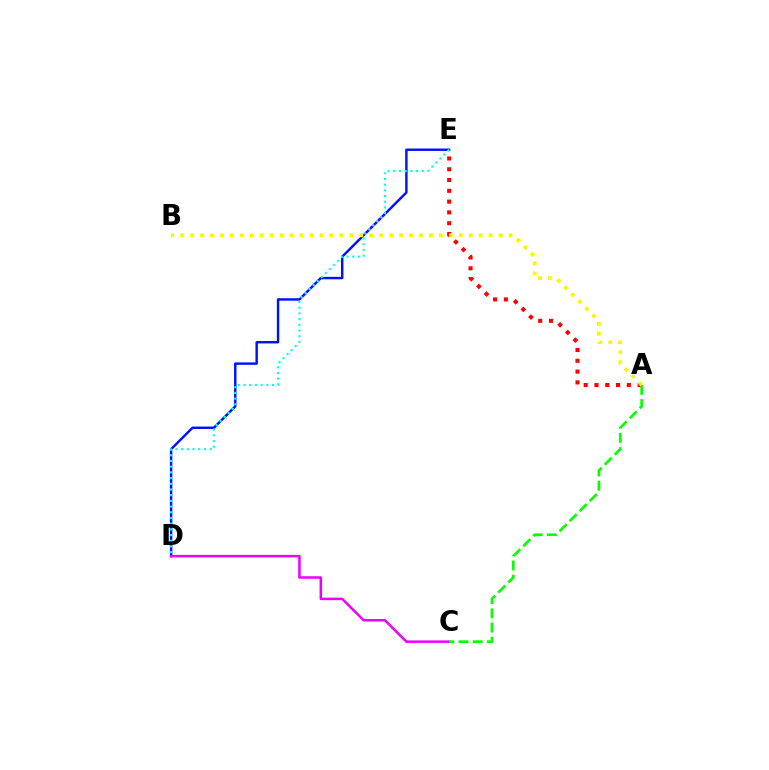{('D', 'E'): [{'color': '#0010ff', 'line_style': 'solid', 'thickness': 1.75}, {'color': '#00fff6', 'line_style': 'dotted', 'thickness': 1.55}], ('A', 'E'): [{'color': '#ff0000', 'line_style': 'dotted', 'thickness': 2.93}], ('C', 'D'): [{'color': '#ee00ff', 'line_style': 'solid', 'thickness': 1.81}], ('A', 'C'): [{'color': '#08ff00', 'line_style': 'dashed', 'thickness': 1.93}], ('A', 'B'): [{'color': '#fcf500', 'line_style': 'dotted', 'thickness': 2.7}]}